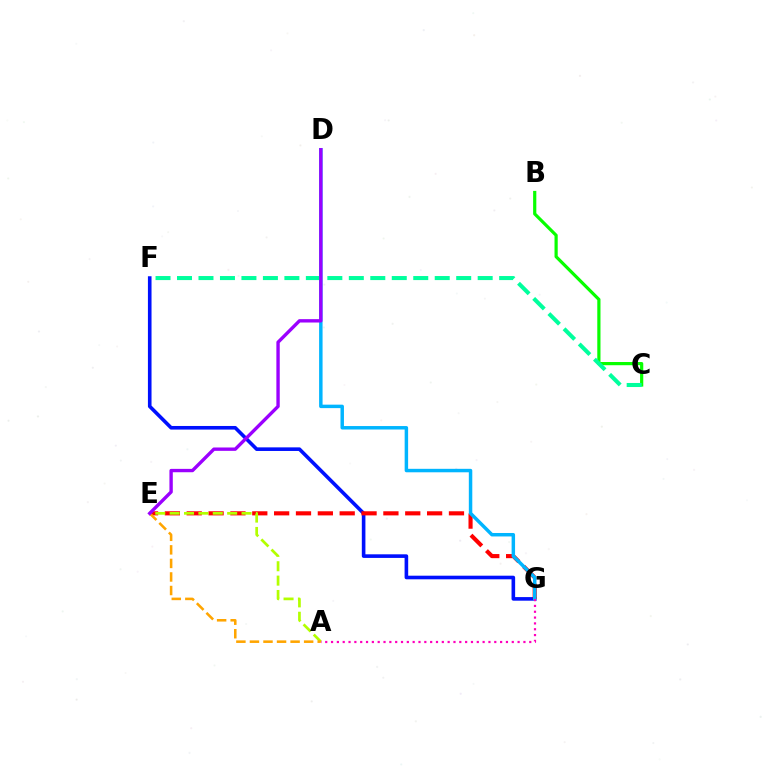{('F', 'G'): [{'color': '#0010ff', 'line_style': 'solid', 'thickness': 2.6}], ('E', 'G'): [{'color': '#ff0000', 'line_style': 'dashed', 'thickness': 2.97}], ('D', 'G'): [{'color': '#00b5ff', 'line_style': 'solid', 'thickness': 2.49}], ('B', 'C'): [{'color': '#08ff00', 'line_style': 'solid', 'thickness': 2.3}], ('A', 'E'): [{'color': '#b3ff00', 'line_style': 'dashed', 'thickness': 1.95}, {'color': '#ffa500', 'line_style': 'dashed', 'thickness': 1.84}], ('C', 'F'): [{'color': '#00ff9d', 'line_style': 'dashed', 'thickness': 2.92}], ('D', 'E'): [{'color': '#9b00ff', 'line_style': 'solid', 'thickness': 2.42}], ('A', 'G'): [{'color': '#ff00bd', 'line_style': 'dotted', 'thickness': 1.58}]}